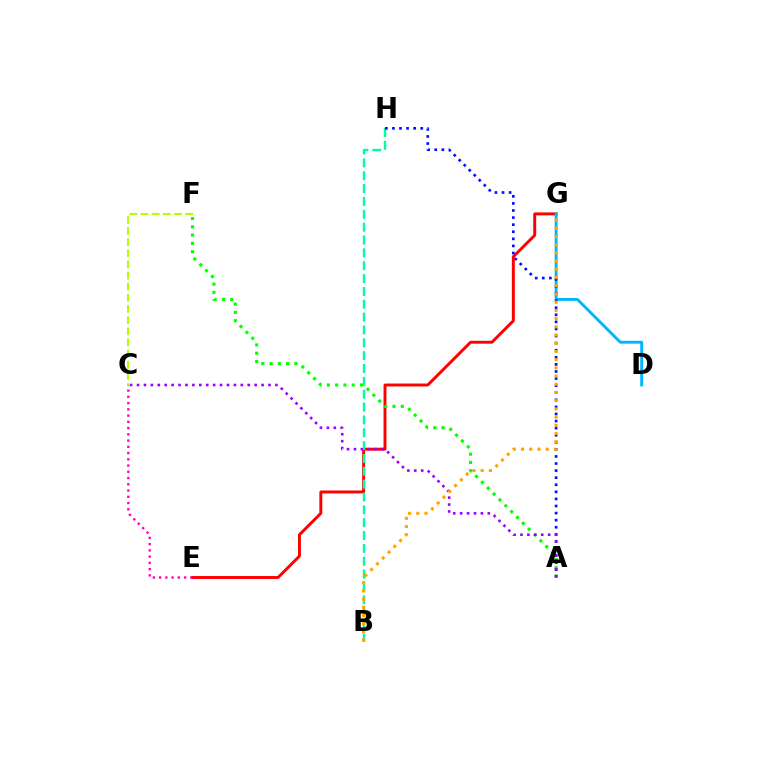{('E', 'G'): [{'color': '#ff0000', 'line_style': 'solid', 'thickness': 2.11}], ('D', 'G'): [{'color': '#00b5ff', 'line_style': 'solid', 'thickness': 2.06}], ('B', 'H'): [{'color': '#00ff9d', 'line_style': 'dashed', 'thickness': 1.75}], ('A', 'F'): [{'color': '#08ff00', 'line_style': 'dotted', 'thickness': 2.25}], ('A', 'H'): [{'color': '#0010ff', 'line_style': 'dotted', 'thickness': 1.92}], ('A', 'C'): [{'color': '#9b00ff', 'line_style': 'dotted', 'thickness': 1.88}], ('B', 'G'): [{'color': '#ffa500', 'line_style': 'dotted', 'thickness': 2.23}], ('C', 'F'): [{'color': '#b3ff00', 'line_style': 'dashed', 'thickness': 1.51}], ('C', 'E'): [{'color': '#ff00bd', 'line_style': 'dotted', 'thickness': 1.7}]}